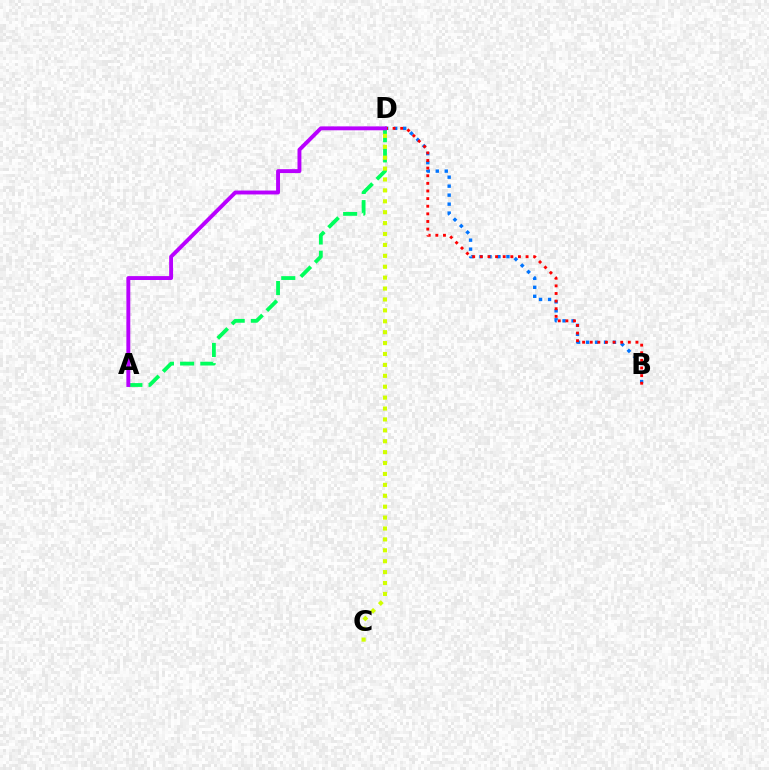{('B', 'D'): [{'color': '#0074ff', 'line_style': 'dotted', 'thickness': 2.44}, {'color': '#ff0000', 'line_style': 'dotted', 'thickness': 2.07}], ('A', 'D'): [{'color': '#00ff5c', 'line_style': 'dashed', 'thickness': 2.74}, {'color': '#b900ff', 'line_style': 'solid', 'thickness': 2.81}], ('C', 'D'): [{'color': '#d1ff00', 'line_style': 'dotted', 'thickness': 2.96}]}